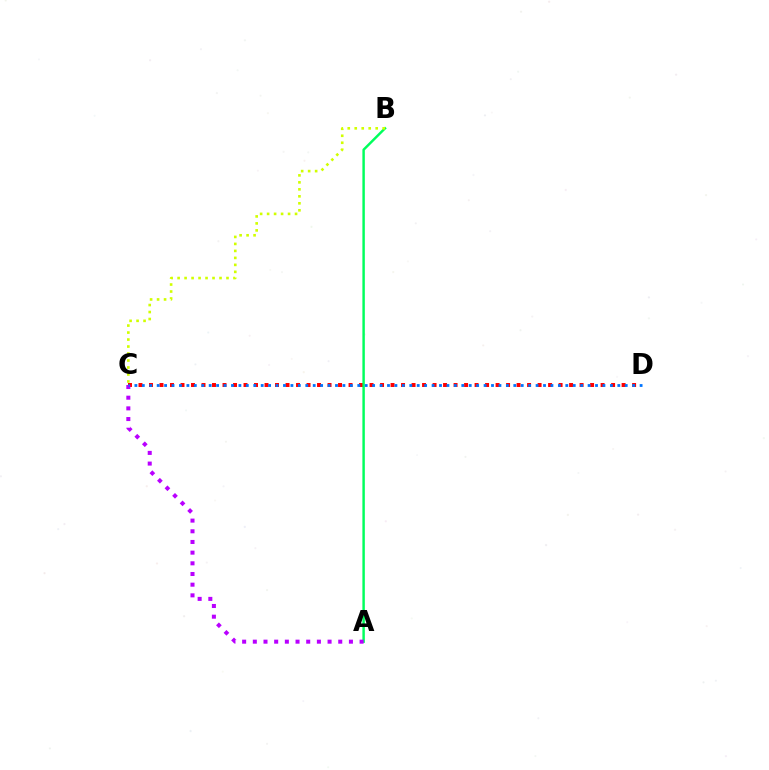{('C', 'D'): [{'color': '#ff0000', 'line_style': 'dotted', 'thickness': 2.85}, {'color': '#0074ff', 'line_style': 'dotted', 'thickness': 2.02}], ('A', 'B'): [{'color': '#00ff5c', 'line_style': 'solid', 'thickness': 1.76}], ('A', 'C'): [{'color': '#b900ff', 'line_style': 'dotted', 'thickness': 2.9}], ('B', 'C'): [{'color': '#d1ff00', 'line_style': 'dotted', 'thickness': 1.9}]}